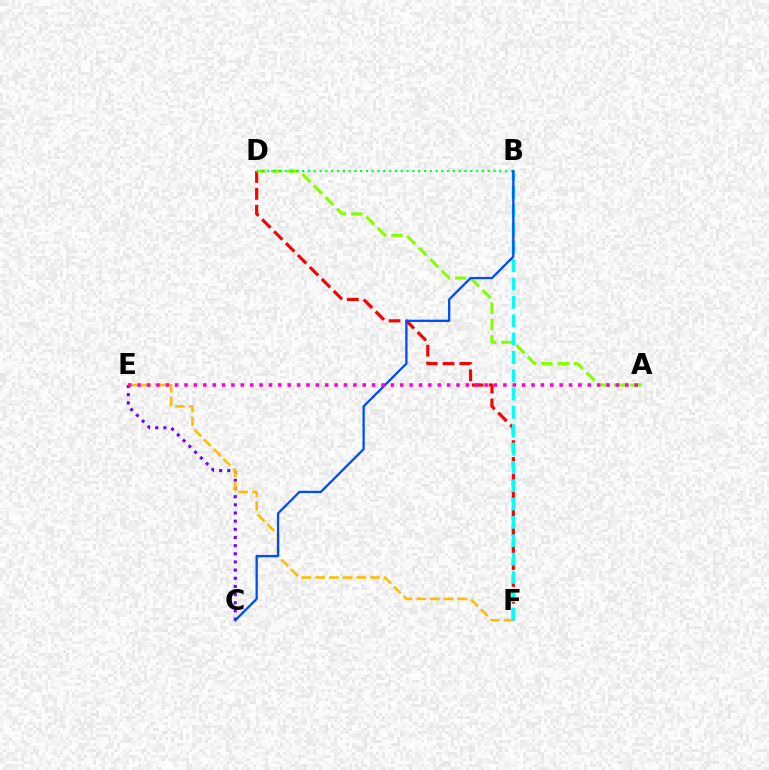{('D', 'F'): [{'color': '#ff0000', 'line_style': 'dashed', 'thickness': 2.29}], ('C', 'E'): [{'color': '#7200ff', 'line_style': 'dotted', 'thickness': 2.22}], ('E', 'F'): [{'color': '#ffbd00', 'line_style': 'dashed', 'thickness': 1.87}], ('A', 'D'): [{'color': '#84ff00', 'line_style': 'dashed', 'thickness': 2.22}], ('B', 'F'): [{'color': '#00fff6', 'line_style': 'dashed', 'thickness': 2.49}], ('B', 'D'): [{'color': '#00ff39', 'line_style': 'dotted', 'thickness': 1.58}], ('B', 'C'): [{'color': '#004bff', 'line_style': 'solid', 'thickness': 1.65}], ('A', 'E'): [{'color': '#ff00cf', 'line_style': 'dotted', 'thickness': 2.55}]}